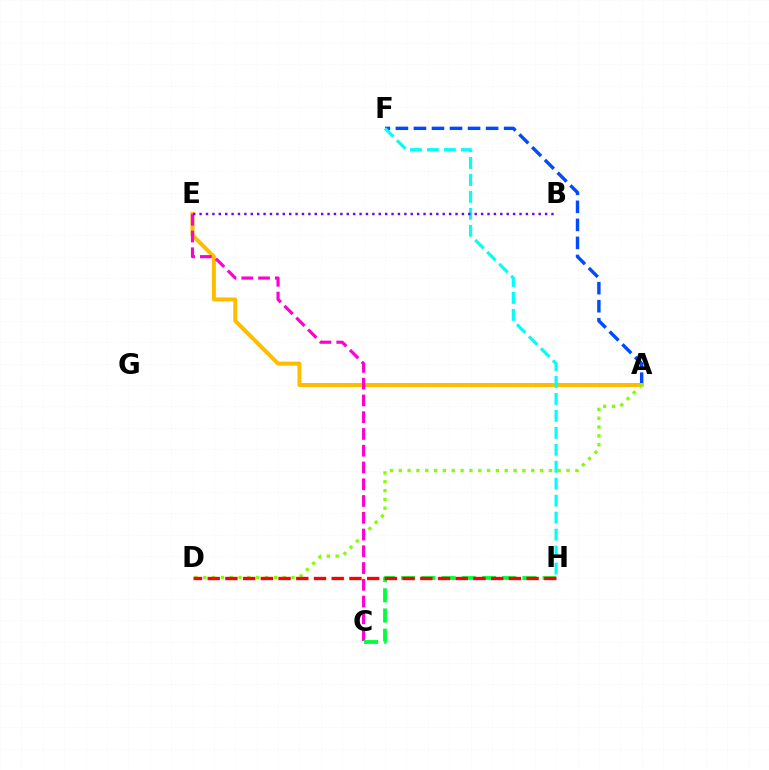{('A', 'F'): [{'color': '#004bff', 'line_style': 'dashed', 'thickness': 2.45}], ('A', 'E'): [{'color': '#ffbd00', 'line_style': 'solid', 'thickness': 2.86}], ('A', 'D'): [{'color': '#84ff00', 'line_style': 'dotted', 'thickness': 2.4}], ('C', 'E'): [{'color': '#ff00cf', 'line_style': 'dashed', 'thickness': 2.28}], ('F', 'H'): [{'color': '#00fff6', 'line_style': 'dashed', 'thickness': 2.3}], ('B', 'E'): [{'color': '#7200ff', 'line_style': 'dotted', 'thickness': 1.74}], ('C', 'H'): [{'color': '#00ff39', 'line_style': 'dashed', 'thickness': 2.75}], ('D', 'H'): [{'color': '#ff0000', 'line_style': 'dashed', 'thickness': 2.41}]}